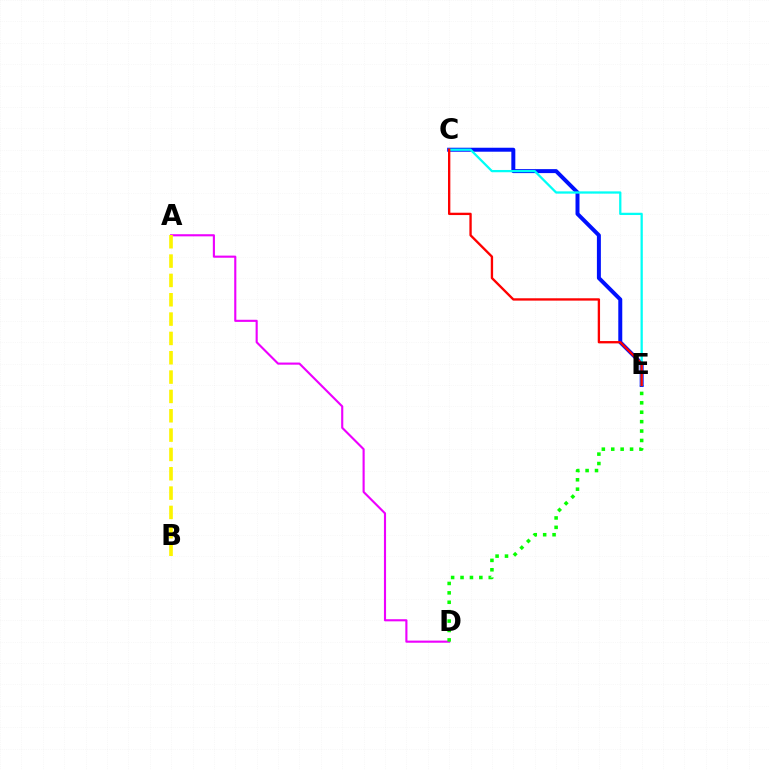{('A', 'D'): [{'color': '#ee00ff', 'line_style': 'solid', 'thickness': 1.53}], ('A', 'B'): [{'color': '#fcf500', 'line_style': 'dashed', 'thickness': 2.63}], ('D', 'E'): [{'color': '#08ff00', 'line_style': 'dotted', 'thickness': 2.56}], ('C', 'E'): [{'color': '#0010ff', 'line_style': 'solid', 'thickness': 2.86}, {'color': '#00fff6', 'line_style': 'solid', 'thickness': 1.64}, {'color': '#ff0000', 'line_style': 'solid', 'thickness': 1.68}]}